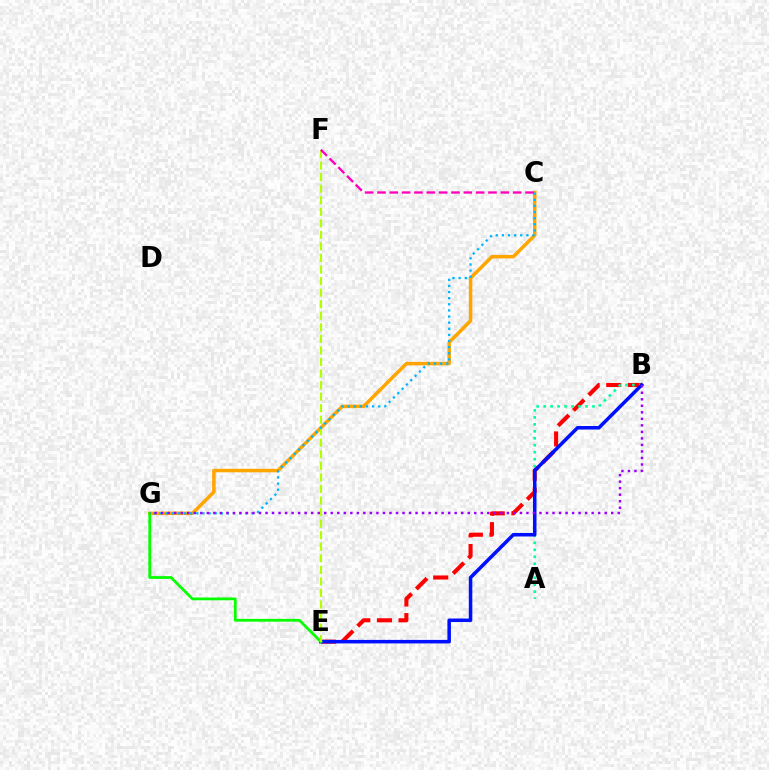{('B', 'E'): [{'color': '#ff0000', 'line_style': 'dashed', 'thickness': 2.94}, {'color': '#0010ff', 'line_style': 'solid', 'thickness': 2.54}], ('A', 'B'): [{'color': '#00ff9d', 'line_style': 'dotted', 'thickness': 1.89}], ('C', 'G'): [{'color': '#ffa500', 'line_style': 'solid', 'thickness': 2.53}, {'color': '#00b5ff', 'line_style': 'dotted', 'thickness': 1.66}], ('E', 'G'): [{'color': '#08ff00', 'line_style': 'solid', 'thickness': 2.01}], ('E', 'F'): [{'color': '#b3ff00', 'line_style': 'dashed', 'thickness': 1.57}], ('B', 'G'): [{'color': '#9b00ff', 'line_style': 'dotted', 'thickness': 1.77}], ('C', 'F'): [{'color': '#ff00bd', 'line_style': 'dashed', 'thickness': 1.68}]}